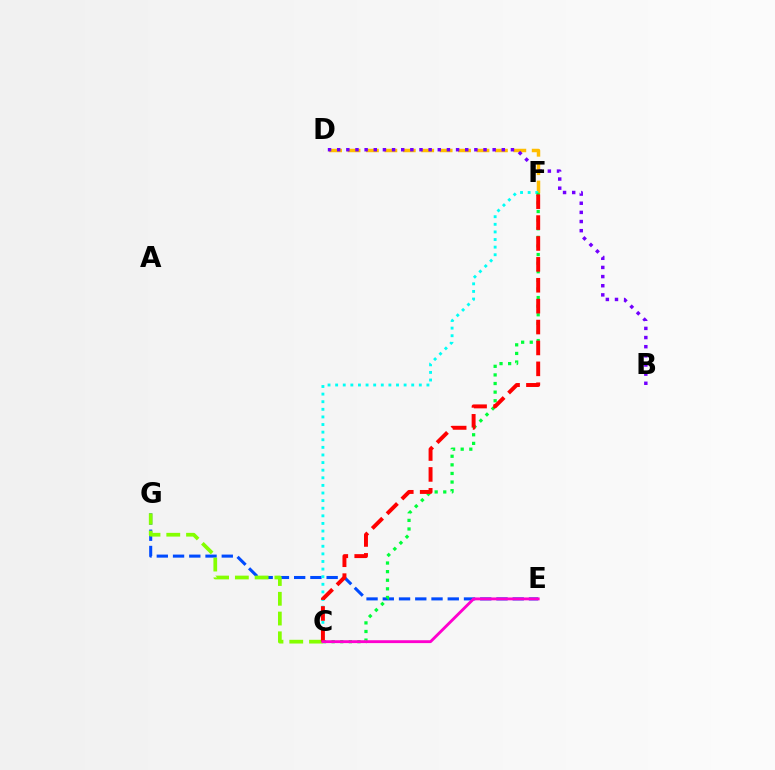{('E', 'G'): [{'color': '#004bff', 'line_style': 'dashed', 'thickness': 2.21}], ('D', 'F'): [{'color': '#ffbd00', 'line_style': 'dashed', 'thickness': 2.5}], ('B', 'D'): [{'color': '#7200ff', 'line_style': 'dotted', 'thickness': 2.48}], ('C', 'G'): [{'color': '#84ff00', 'line_style': 'dashed', 'thickness': 2.68}], ('C', 'F'): [{'color': '#00fff6', 'line_style': 'dotted', 'thickness': 2.07}, {'color': '#00ff39', 'line_style': 'dotted', 'thickness': 2.34}, {'color': '#ff0000', 'line_style': 'dashed', 'thickness': 2.84}], ('C', 'E'): [{'color': '#ff00cf', 'line_style': 'solid', 'thickness': 2.06}]}